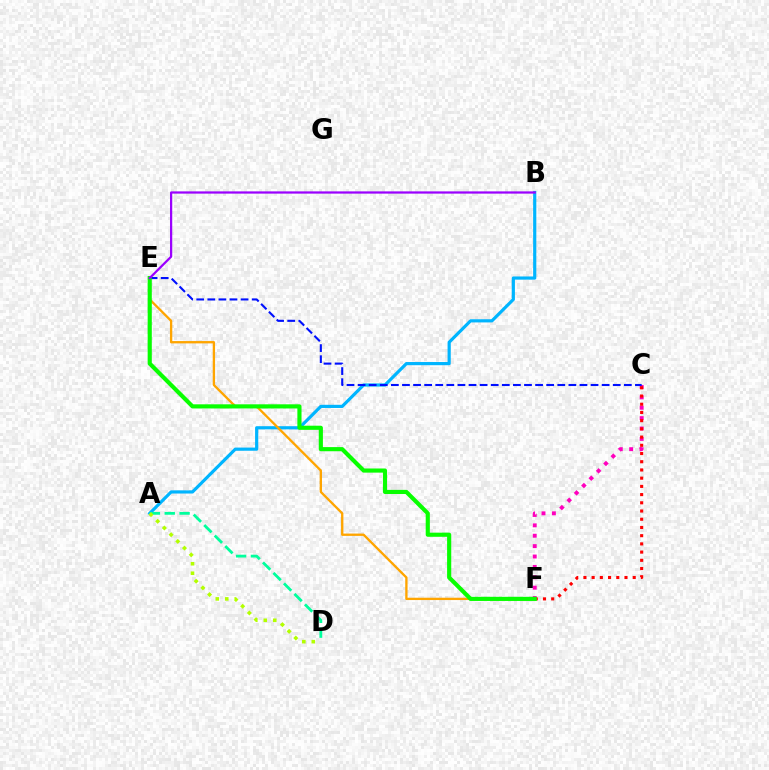{('A', 'B'): [{'color': '#00b5ff', 'line_style': 'solid', 'thickness': 2.29}], ('E', 'F'): [{'color': '#ffa500', 'line_style': 'solid', 'thickness': 1.68}, {'color': '#08ff00', 'line_style': 'solid', 'thickness': 2.98}], ('C', 'F'): [{'color': '#ff00bd', 'line_style': 'dotted', 'thickness': 2.82}, {'color': '#ff0000', 'line_style': 'dotted', 'thickness': 2.23}], ('C', 'E'): [{'color': '#0010ff', 'line_style': 'dashed', 'thickness': 1.51}], ('A', 'D'): [{'color': '#00ff9d', 'line_style': 'dashed', 'thickness': 2.02}, {'color': '#b3ff00', 'line_style': 'dotted', 'thickness': 2.58}], ('B', 'E'): [{'color': '#9b00ff', 'line_style': 'solid', 'thickness': 1.61}]}